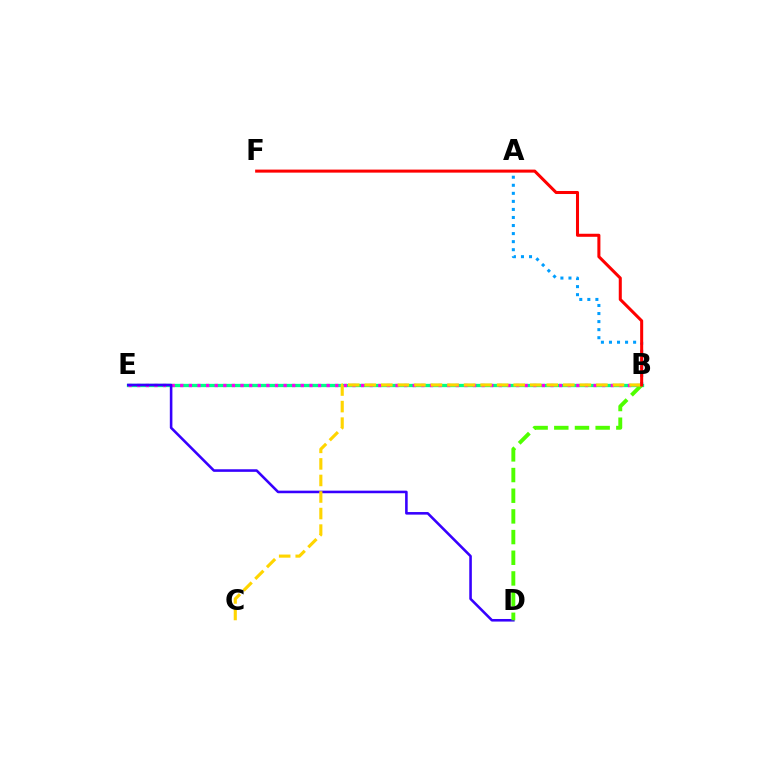{('B', 'E'): [{'color': '#00ff86', 'line_style': 'solid', 'thickness': 2.38}, {'color': '#ff00ed', 'line_style': 'dotted', 'thickness': 2.34}], ('D', 'E'): [{'color': '#3700ff', 'line_style': 'solid', 'thickness': 1.86}], ('B', 'D'): [{'color': '#4fff00', 'line_style': 'dashed', 'thickness': 2.81}], ('A', 'B'): [{'color': '#009eff', 'line_style': 'dotted', 'thickness': 2.19}], ('B', 'C'): [{'color': '#ffd500', 'line_style': 'dashed', 'thickness': 2.25}], ('B', 'F'): [{'color': '#ff0000', 'line_style': 'solid', 'thickness': 2.19}]}